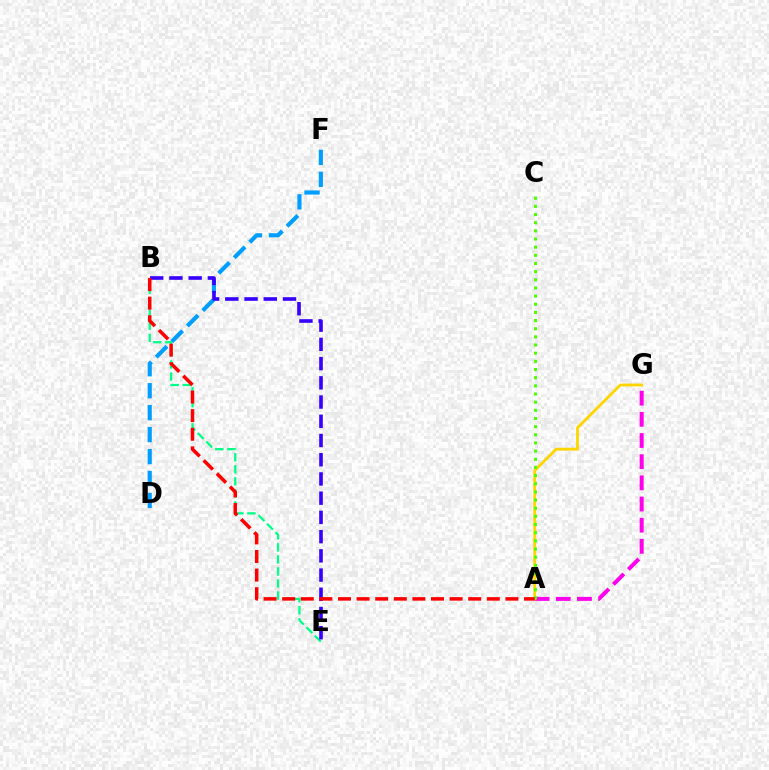{('A', 'G'): [{'color': '#ff00ed', 'line_style': 'dashed', 'thickness': 2.88}, {'color': '#ffd500', 'line_style': 'solid', 'thickness': 2.01}], ('D', 'F'): [{'color': '#009eff', 'line_style': 'dashed', 'thickness': 2.98}], ('B', 'E'): [{'color': '#00ff86', 'line_style': 'dashed', 'thickness': 1.63}, {'color': '#3700ff', 'line_style': 'dashed', 'thickness': 2.61}], ('A', 'C'): [{'color': '#4fff00', 'line_style': 'dotted', 'thickness': 2.22}], ('A', 'B'): [{'color': '#ff0000', 'line_style': 'dashed', 'thickness': 2.53}]}